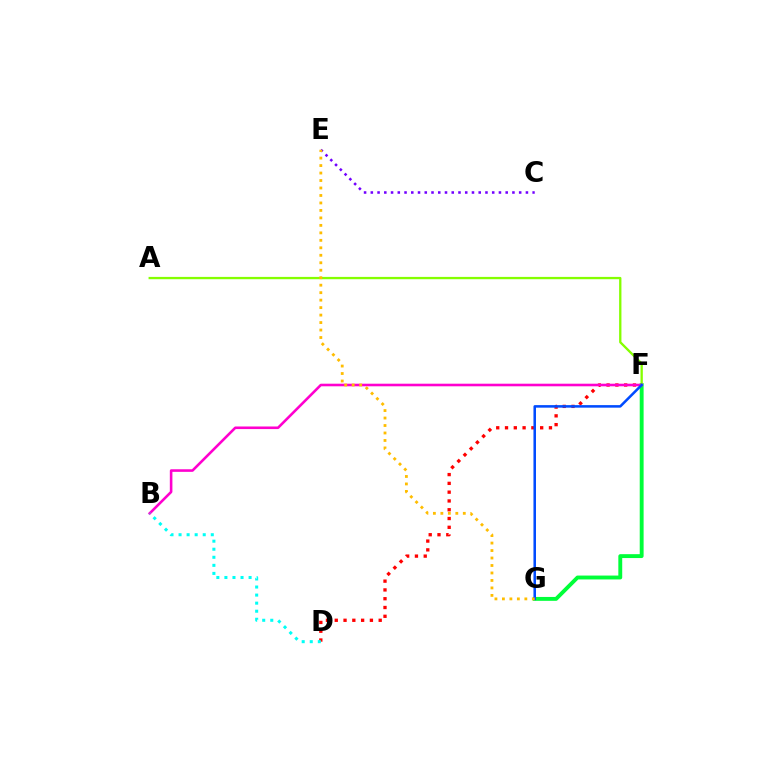{('F', 'G'): [{'color': '#00ff39', 'line_style': 'solid', 'thickness': 2.8}, {'color': '#004bff', 'line_style': 'solid', 'thickness': 1.83}], ('D', 'F'): [{'color': '#ff0000', 'line_style': 'dotted', 'thickness': 2.39}], ('A', 'F'): [{'color': '#84ff00', 'line_style': 'solid', 'thickness': 1.66}], ('C', 'E'): [{'color': '#7200ff', 'line_style': 'dotted', 'thickness': 1.83}], ('B', 'F'): [{'color': '#ff00cf', 'line_style': 'solid', 'thickness': 1.87}], ('E', 'G'): [{'color': '#ffbd00', 'line_style': 'dotted', 'thickness': 2.03}], ('B', 'D'): [{'color': '#00fff6', 'line_style': 'dotted', 'thickness': 2.19}]}